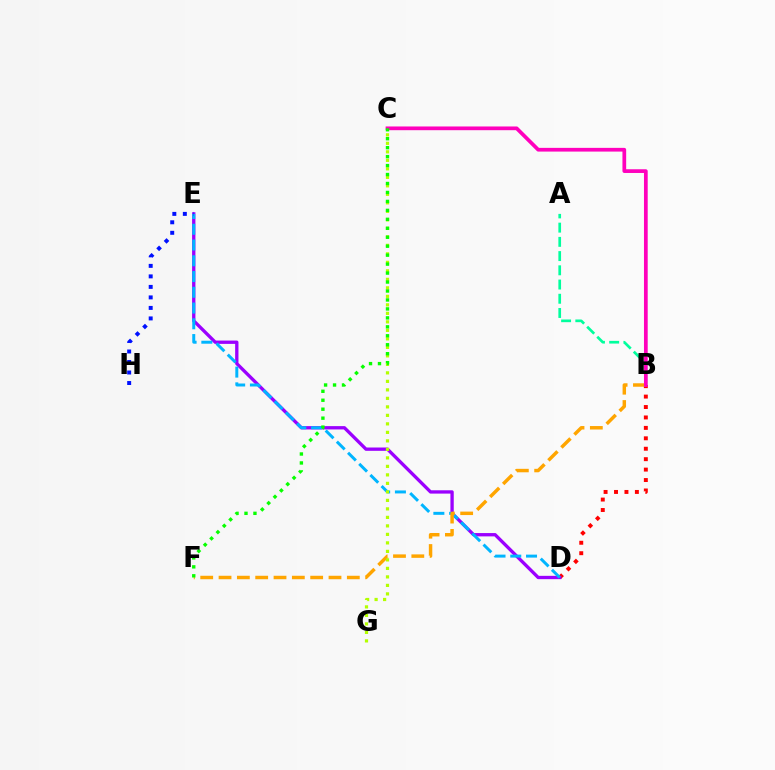{('B', 'D'): [{'color': '#ff0000', 'line_style': 'dotted', 'thickness': 2.83}], ('A', 'B'): [{'color': '#00ff9d', 'line_style': 'dashed', 'thickness': 1.93}], ('D', 'E'): [{'color': '#9b00ff', 'line_style': 'solid', 'thickness': 2.39}, {'color': '#00b5ff', 'line_style': 'dashed', 'thickness': 2.14}], ('B', 'F'): [{'color': '#ffa500', 'line_style': 'dashed', 'thickness': 2.49}], ('B', 'C'): [{'color': '#ff00bd', 'line_style': 'solid', 'thickness': 2.68}], ('C', 'G'): [{'color': '#b3ff00', 'line_style': 'dotted', 'thickness': 2.31}], ('C', 'F'): [{'color': '#08ff00', 'line_style': 'dotted', 'thickness': 2.43}], ('E', 'H'): [{'color': '#0010ff', 'line_style': 'dotted', 'thickness': 2.86}]}